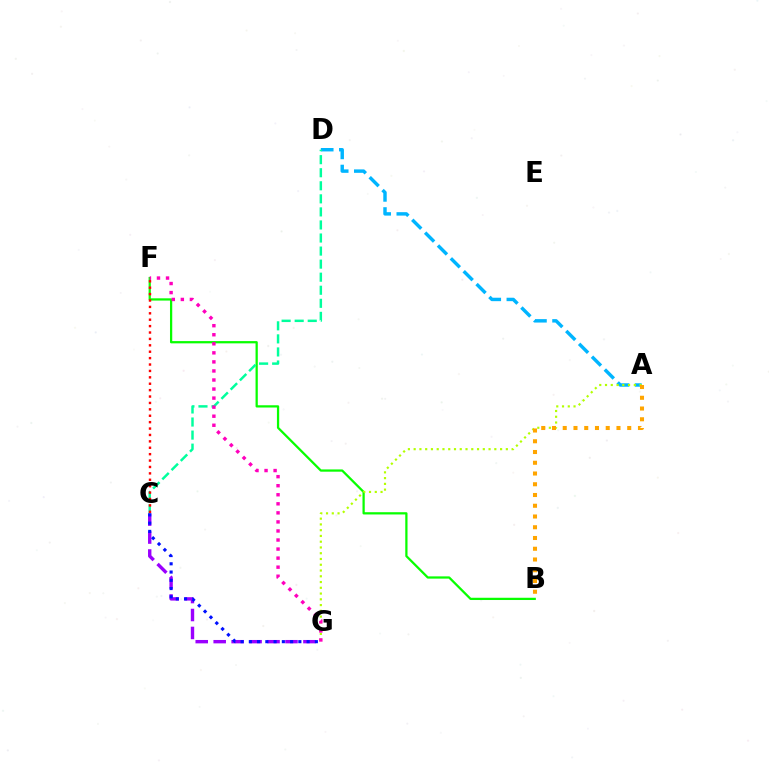{('B', 'F'): [{'color': '#08ff00', 'line_style': 'solid', 'thickness': 1.62}], ('A', 'D'): [{'color': '#00b5ff', 'line_style': 'dashed', 'thickness': 2.47}], ('C', 'G'): [{'color': '#9b00ff', 'line_style': 'dashed', 'thickness': 2.44}, {'color': '#0010ff', 'line_style': 'dotted', 'thickness': 2.24}], ('C', 'D'): [{'color': '#00ff9d', 'line_style': 'dashed', 'thickness': 1.77}], ('C', 'F'): [{'color': '#ff0000', 'line_style': 'dotted', 'thickness': 1.74}], ('A', 'G'): [{'color': '#b3ff00', 'line_style': 'dotted', 'thickness': 1.57}], ('F', 'G'): [{'color': '#ff00bd', 'line_style': 'dotted', 'thickness': 2.46}], ('A', 'B'): [{'color': '#ffa500', 'line_style': 'dotted', 'thickness': 2.92}]}